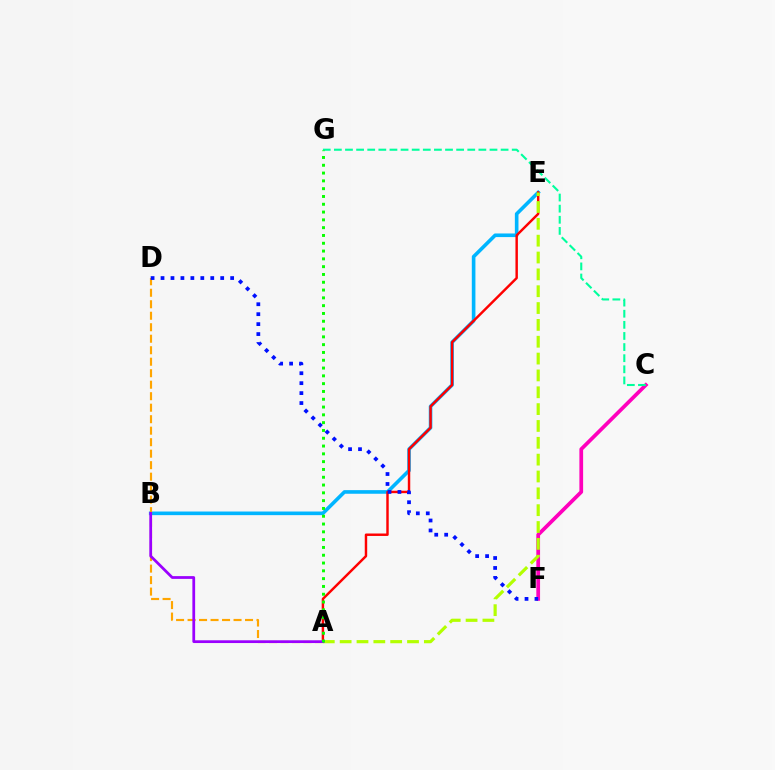{('C', 'F'): [{'color': '#ff00bd', 'line_style': 'solid', 'thickness': 2.68}], ('B', 'E'): [{'color': '#00b5ff', 'line_style': 'solid', 'thickness': 2.61}], ('A', 'D'): [{'color': '#ffa500', 'line_style': 'dashed', 'thickness': 1.56}], ('A', 'E'): [{'color': '#ff0000', 'line_style': 'solid', 'thickness': 1.76}, {'color': '#b3ff00', 'line_style': 'dashed', 'thickness': 2.29}], ('C', 'G'): [{'color': '#00ff9d', 'line_style': 'dashed', 'thickness': 1.51}], ('A', 'B'): [{'color': '#9b00ff', 'line_style': 'solid', 'thickness': 1.98}], ('D', 'F'): [{'color': '#0010ff', 'line_style': 'dotted', 'thickness': 2.7}], ('A', 'G'): [{'color': '#08ff00', 'line_style': 'dotted', 'thickness': 2.12}]}